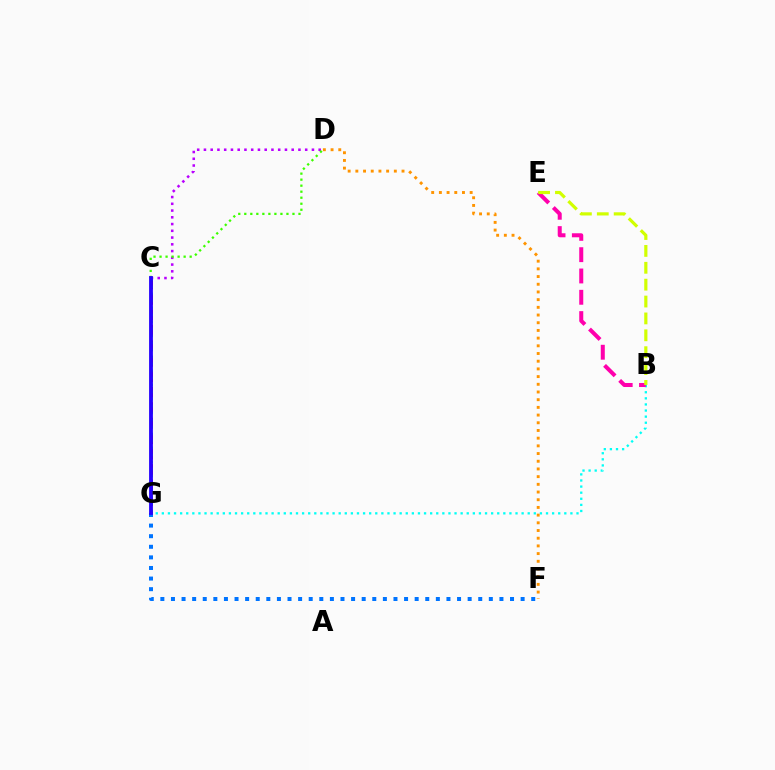{('B', 'G'): [{'color': '#00fff6', 'line_style': 'dotted', 'thickness': 1.66}], ('C', 'G'): [{'color': '#ff0000', 'line_style': 'dashed', 'thickness': 2.1}, {'color': '#00ff5c', 'line_style': 'dotted', 'thickness': 1.9}, {'color': '#2500ff', 'line_style': 'solid', 'thickness': 2.74}], ('F', 'G'): [{'color': '#0074ff', 'line_style': 'dotted', 'thickness': 2.88}], ('D', 'F'): [{'color': '#ff9400', 'line_style': 'dotted', 'thickness': 2.09}], ('C', 'D'): [{'color': '#b900ff', 'line_style': 'dotted', 'thickness': 1.83}, {'color': '#3dff00', 'line_style': 'dotted', 'thickness': 1.64}], ('B', 'E'): [{'color': '#ff00ac', 'line_style': 'dashed', 'thickness': 2.89}, {'color': '#d1ff00', 'line_style': 'dashed', 'thickness': 2.29}]}